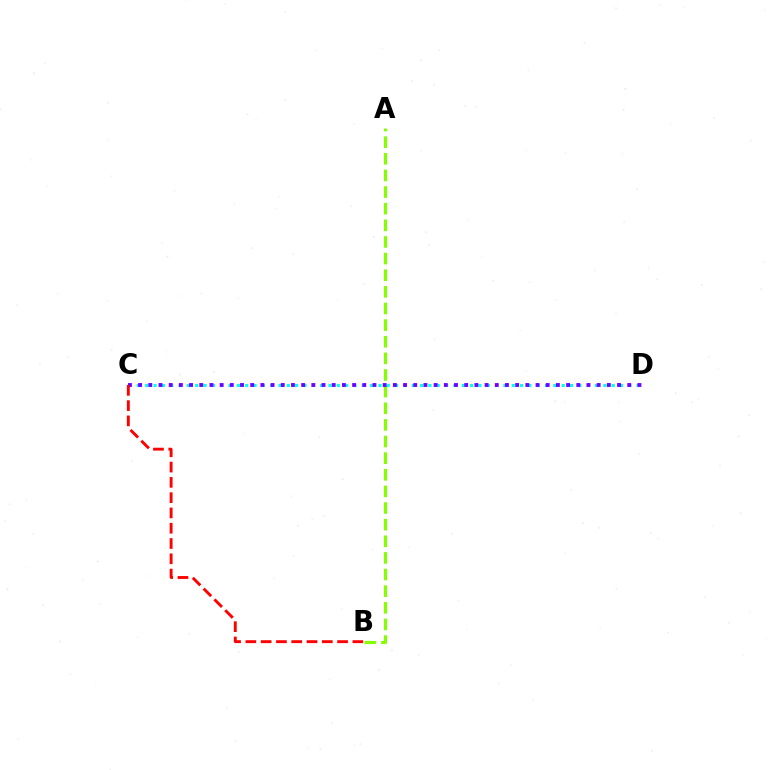{('A', 'B'): [{'color': '#84ff00', 'line_style': 'dashed', 'thickness': 2.26}], ('C', 'D'): [{'color': '#00fff6', 'line_style': 'dotted', 'thickness': 2.26}, {'color': '#7200ff', 'line_style': 'dotted', 'thickness': 2.77}], ('B', 'C'): [{'color': '#ff0000', 'line_style': 'dashed', 'thickness': 2.08}]}